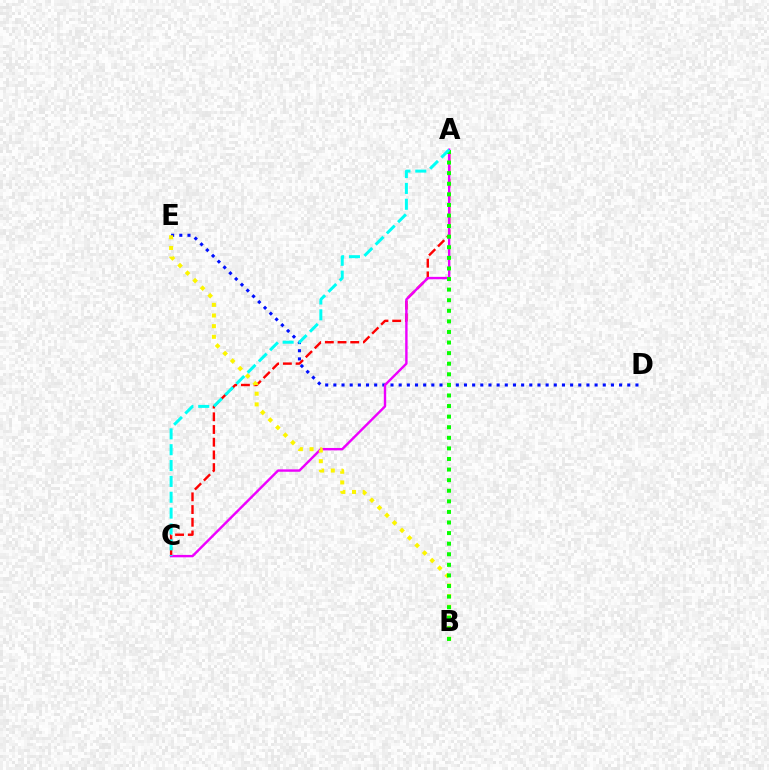{('D', 'E'): [{'color': '#0010ff', 'line_style': 'dotted', 'thickness': 2.22}], ('A', 'C'): [{'color': '#ff0000', 'line_style': 'dashed', 'thickness': 1.73}, {'color': '#ee00ff', 'line_style': 'solid', 'thickness': 1.73}, {'color': '#00fff6', 'line_style': 'dashed', 'thickness': 2.15}], ('B', 'E'): [{'color': '#fcf500', 'line_style': 'dotted', 'thickness': 2.9}], ('A', 'B'): [{'color': '#08ff00', 'line_style': 'dotted', 'thickness': 2.88}]}